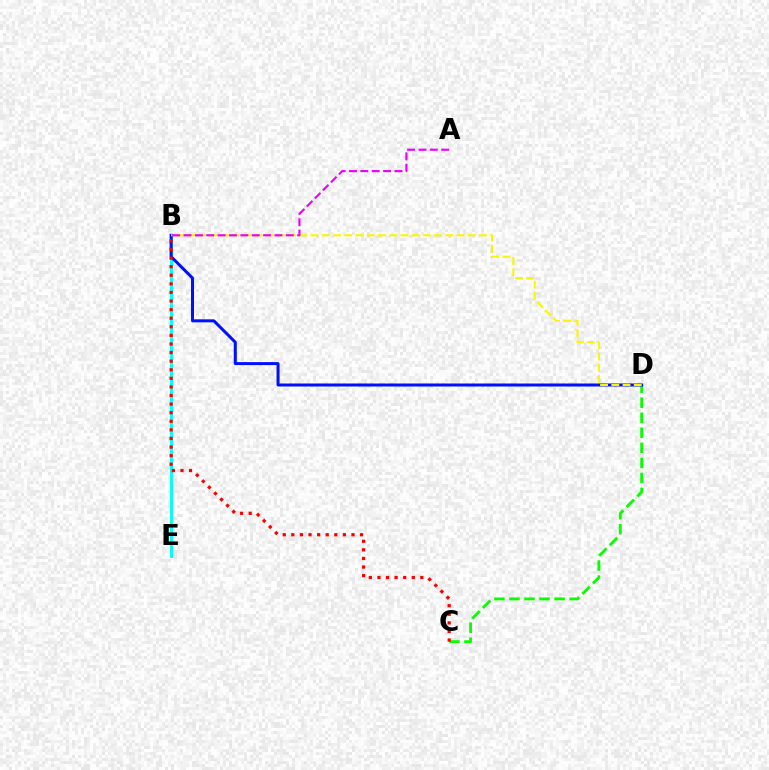{('B', 'E'): [{'color': '#00fff6', 'line_style': 'solid', 'thickness': 2.1}], ('C', 'D'): [{'color': '#08ff00', 'line_style': 'dashed', 'thickness': 2.04}], ('B', 'D'): [{'color': '#0010ff', 'line_style': 'solid', 'thickness': 2.17}, {'color': '#fcf500', 'line_style': 'dashed', 'thickness': 1.53}], ('B', 'C'): [{'color': '#ff0000', 'line_style': 'dotted', 'thickness': 2.33}], ('A', 'B'): [{'color': '#ee00ff', 'line_style': 'dashed', 'thickness': 1.54}]}